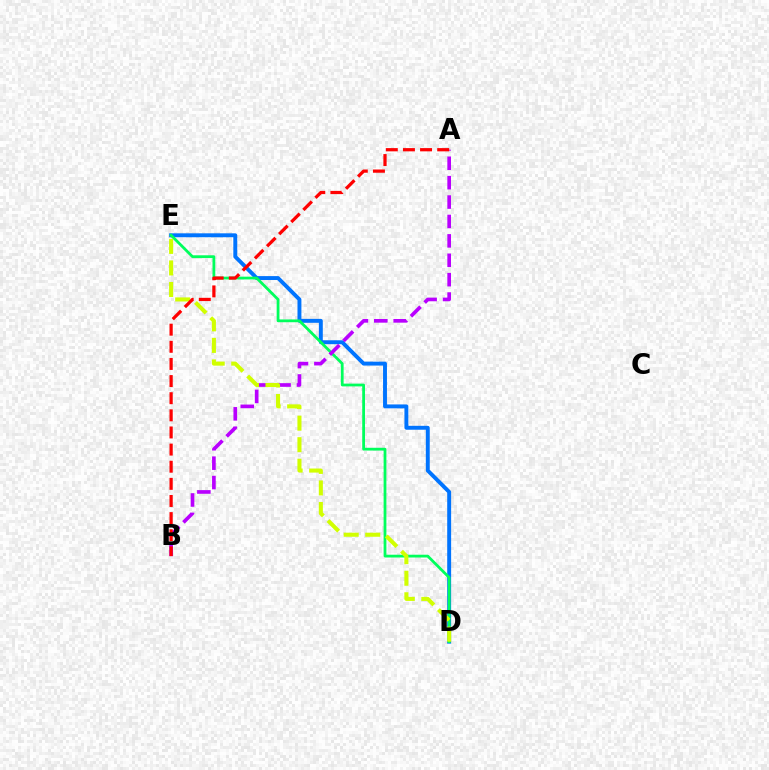{('D', 'E'): [{'color': '#0074ff', 'line_style': 'solid', 'thickness': 2.82}, {'color': '#00ff5c', 'line_style': 'solid', 'thickness': 2.0}, {'color': '#d1ff00', 'line_style': 'dashed', 'thickness': 2.93}], ('A', 'B'): [{'color': '#b900ff', 'line_style': 'dashed', 'thickness': 2.64}, {'color': '#ff0000', 'line_style': 'dashed', 'thickness': 2.33}]}